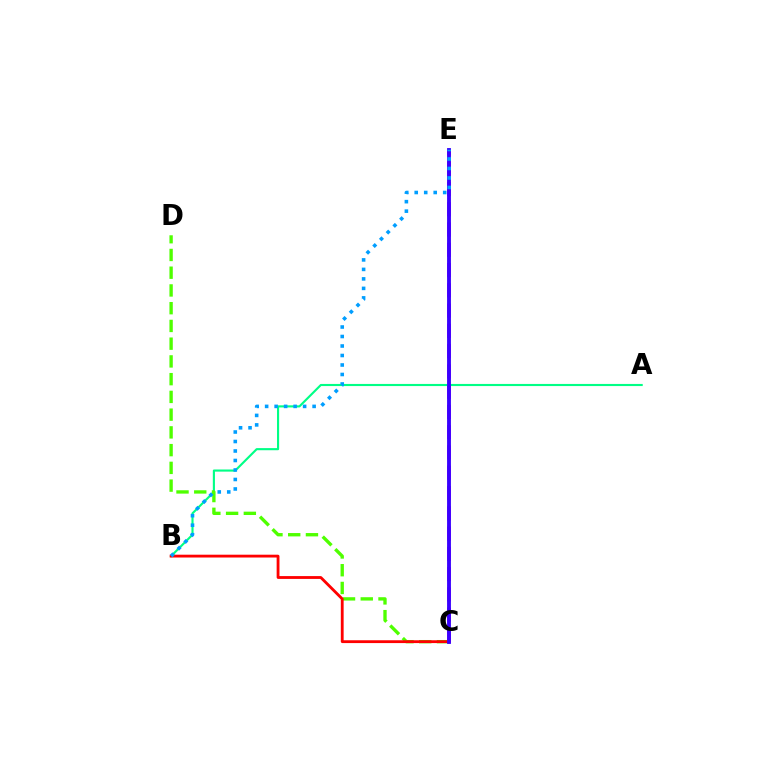{('C', 'E'): [{'color': '#ffd500', 'line_style': 'dashed', 'thickness': 1.64}, {'color': '#ff00ed', 'line_style': 'dashed', 'thickness': 2.75}, {'color': '#3700ff', 'line_style': 'solid', 'thickness': 2.77}], ('A', 'B'): [{'color': '#00ff86', 'line_style': 'solid', 'thickness': 1.53}], ('C', 'D'): [{'color': '#4fff00', 'line_style': 'dashed', 'thickness': 2.41}], ('B', 'C'): [{'color': '#ff0000', 'line_style': 'solid', 'thickness': 2.03}], ('B', 'E'): [{'color': '#009eff', 'line_style': 'dotted', 'thickness': 2.58}]}